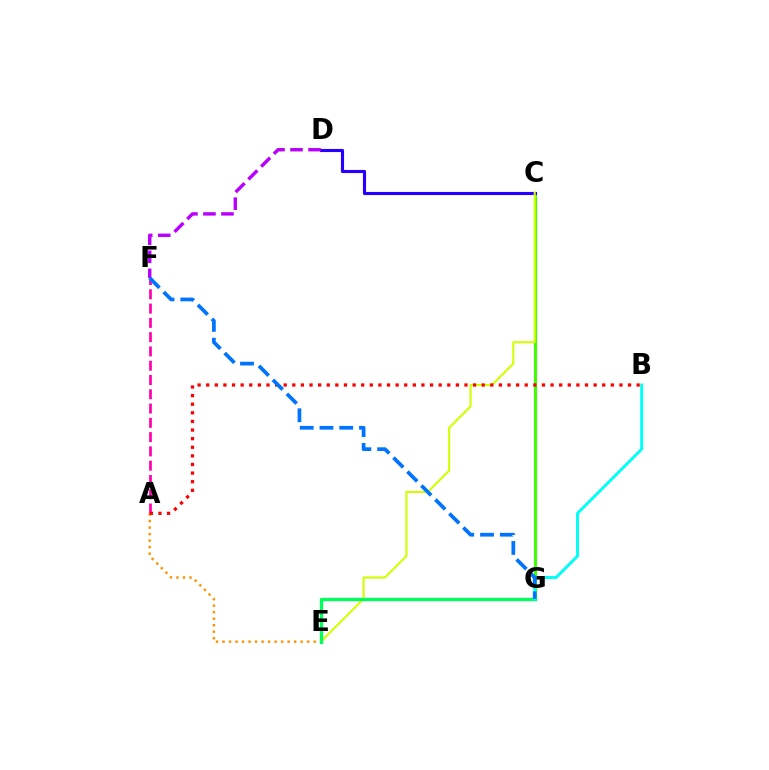{('C', 'G'): [{'color': '#3dff00', 'line_style': 'solid', 'thickness': 2.2}], ('C', 'D'): [{'color': '#2500ff', 'line_style': 'solid', 'thickness': 2.24}], ('A', 'E'): [{'color': '#ff9400', 'line_style': 'dotted', 'thickness': 1.77}], ('A', 'F'): [{'color': '#ff00ac', 'line_style': 'dashed', 'thickness': 1.94}], ('C', 'E'): [{'color': '#d1ff00', 'line_style': 'solid', 'thickness': 1.5}], ('A', 'B'): [{'color': '#ff0000', 'line_style': 'dotted', 'thickness': 2.34}], ('E', 'G'): [{'color': '#00ff5c', 'line_style': 'solid', 'thickness': 2.39}], ('B', 'G'): [{'color': '#00fff6', 'line_style': 'solid', 'thickness': 2.13}], ('D', 'F'): [{'color': '#b900ff', 'line_style': 'dashed', 'thickness': 2.45}], ('F', 'G'): [{'color': '#0074ff', 'line_style': 'dashed', 'thickness': 2.68}]}